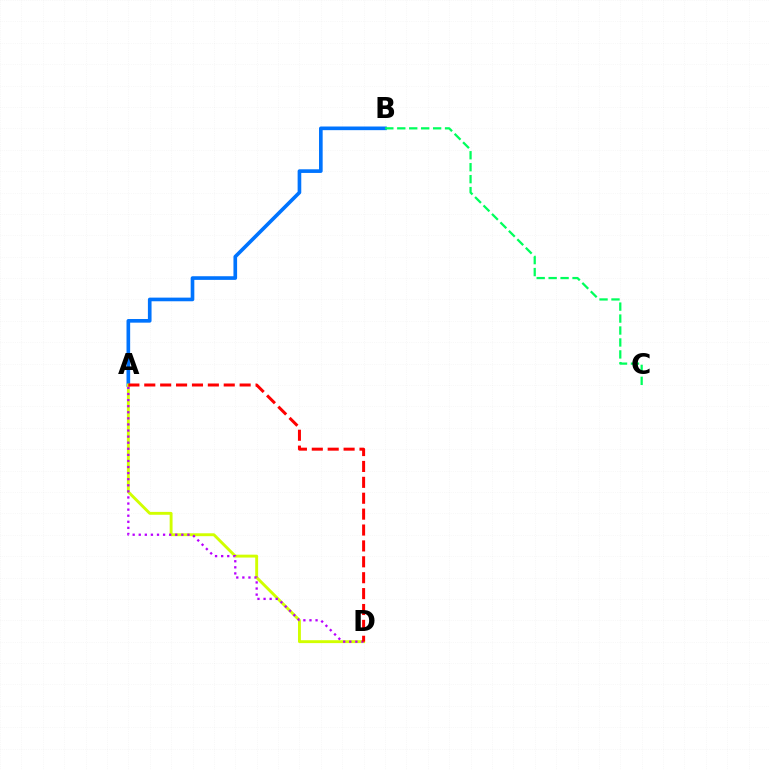{('A', 'B'): [{'color': '#0074ff', 'line_style': 'solid', 'thickness': 2.63}], ('B', 'C'): [{'color': '#00ff5c', 'line_style': 'dashed', 'thickness': 1.62}], ('A', 'D'): [{'color': '#d1ff00', 'line_style': 'solid', 'thickness': 2.08}, {'color': '#b900ff', 'line_style': 'dotted', 'thickness': 1.65}, {'color': '#ff0000', 'line_style': 'dashed', 'thickness': 2.16}]}